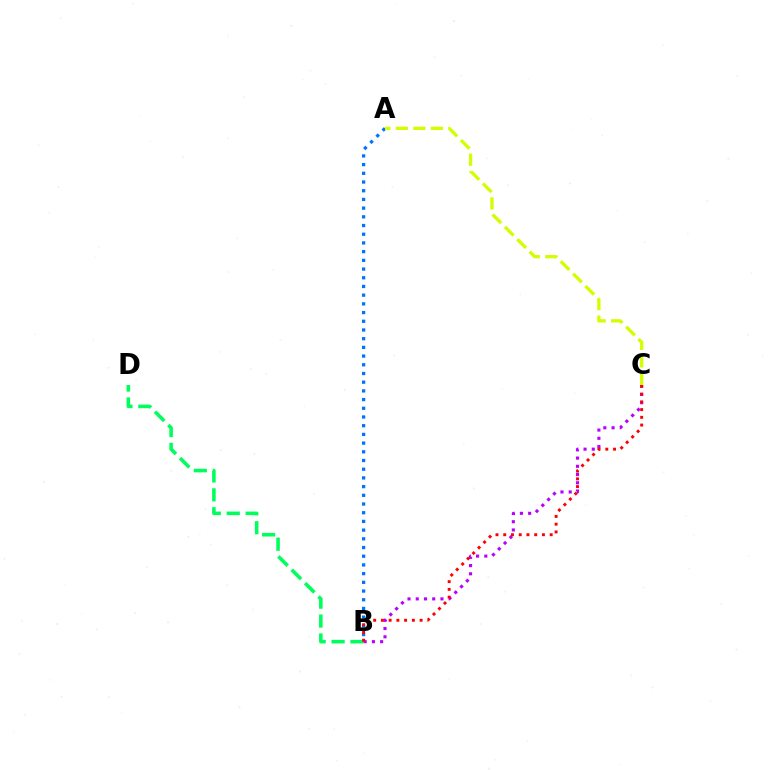{('A', 'B'): [{'color': '#0074ff', 'line_style': 'dotted', 'thickness': 2.36}], ('B', 'D'): [{'color': '#00ff5c', 'line_style': 'dashed', 'thickness': 2.57}], ('B', 'C'): [{'color': '#b900ff', 'line_style': 'dotted', 'thickness': 2.24}, {'color': '#ff0000', 'line_style': 'dotted', 'thickness': 2.1}], ('A', 'C'): [{'color': '#d1ff00', 'line_style': 'dashed', 'thickness': 2.38}]}